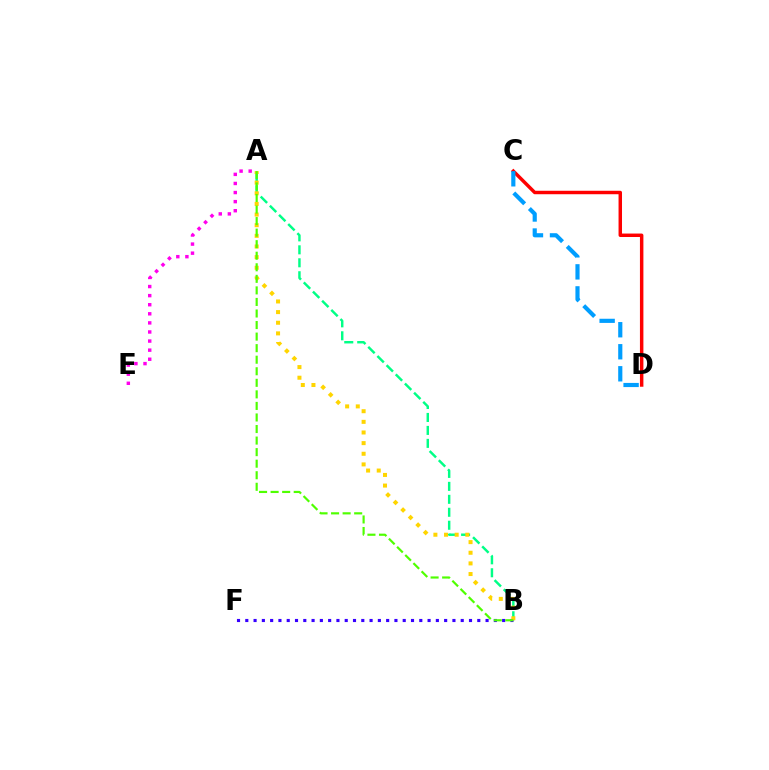{('C', 'D'): [{'color': '#ff0000', 'line_style': 'solid', 'thickness': 2.49}, {'color': '#009eff', 'line_style': 'dashed', 'thickness': 2.99}], ('A', 'B'): [{'color': '#00ff86', 'line_style': 'dashed', 'thickness': 1.76}, {'color': '#ffd500', 'line_style': 'dotted', 'thickness': 2.89}, {'color': '#4fff00', 'line_style': 'dashed', 'thickness': 1.57}], ('B', 'F'): [{'color': '#3700ff', 'line_style': 'dotted', 'thickness': 2.25}], ('A', 'E'): [{'color': '#ff00ed', 'line_style': 'dotted', 'thickness': 2.47}]}